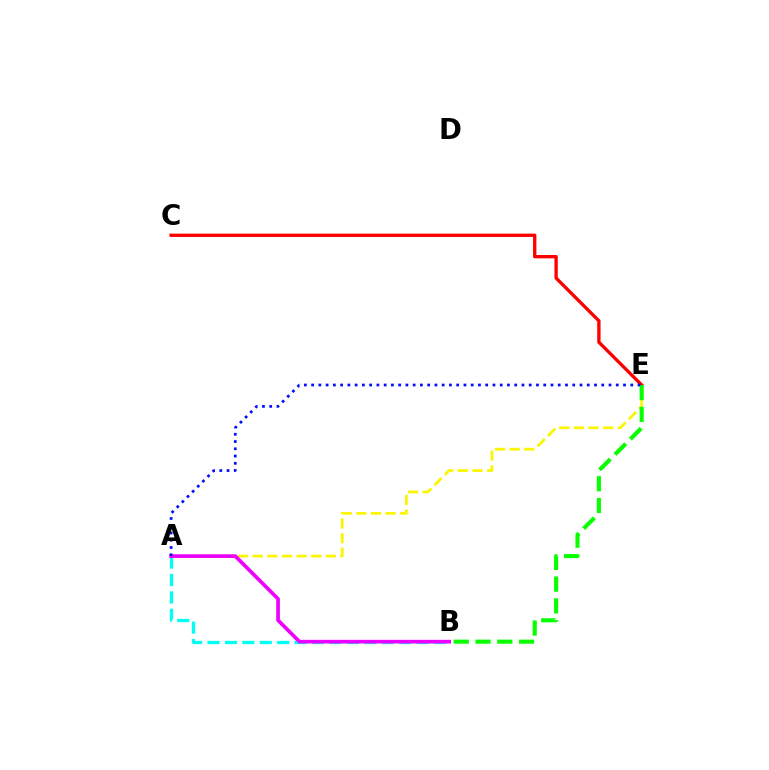{('A', 'E'): [{'color': '#fcf500', 'line_style': 'dashed', 'thickness': 1.99}, {'color': '#0010ff', 'line_style': 'dotted', 'thickness': 1.97}], ('A', 'B'): [{'color': '#00fff6', 'line_style': 'dashed', 'thickness': 2.37}, {'color': '#ee00ff', 'line_style': 'solid', 'thickness': 2.64}], ('C', 'E'): [{'color': '#ff0000', 'line_style': 'solid', 'thickness': 2.4}], ('B', 'E'): [{'color': '#08ff00', 'line_style': 'dashed', 'thickness': 2.96}]}